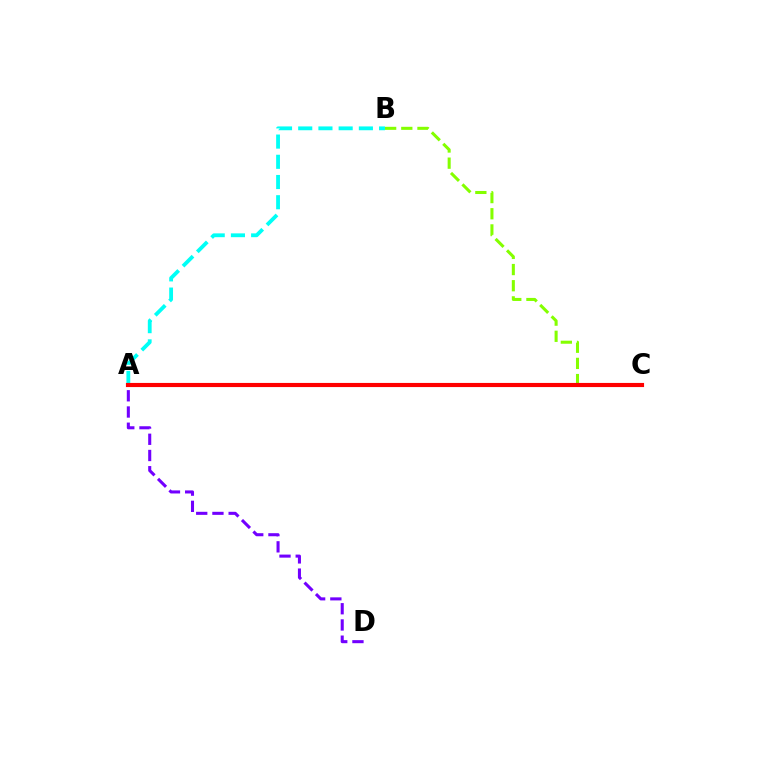{('A', 'B'): [{'color': '#00fff6', 'line_style': 'dashed', 'thickness': 2.75}], ('A', 'D'): [{'color': '#7200ff', 'line_style': 'dashed', 'thickness': 2.2}], ('B', 'C'): [{'color': '#84ff00', 'line_style': 'dashed', 'thickness': 2.2}], ('A', 'C'): [{'color': '#ff0000', 'line_style': 'solid', 'thickness': 2.97}]}